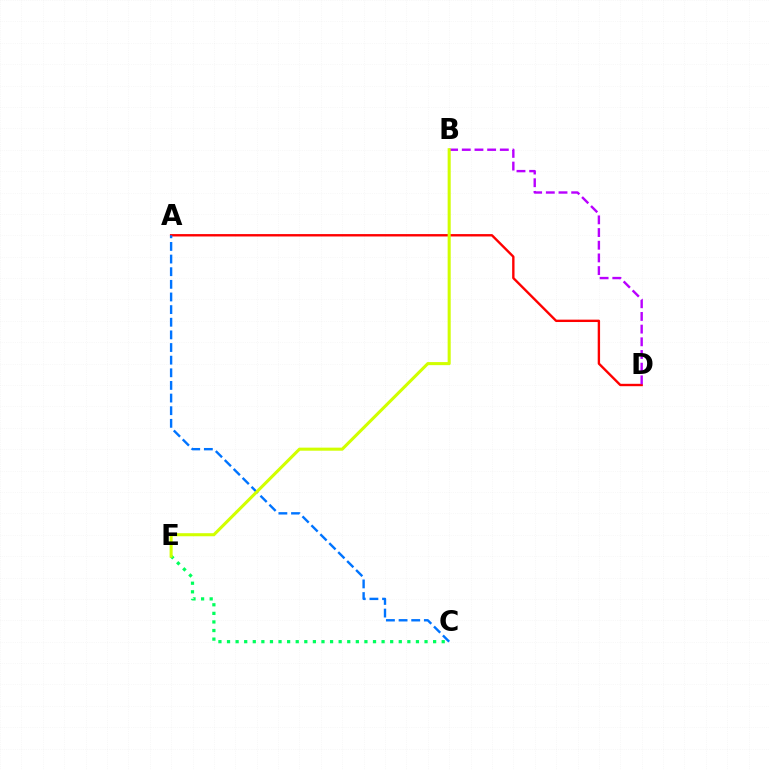{('A', 'D'): [{'color': '#ff0000', 'line_style': 'solid', 'thickness': 1.71}], ('C', 'E'): [{'color': '#00ff5c', 'line_style': 'dotted', 'thickness': 2.33}], ('A', 'C'): [{'color': '#0074ff', 'line_style': 'dashed', 'thickness': 1.72}], ('B', 'D'): [{'color': '#b900ff', 'line_style': 'dashed', 'thickness': 1.72}], ('B', 'E'): [{'color': '#d1ff00', 'line_style': 'solid', 'thickness': 2.21}]}